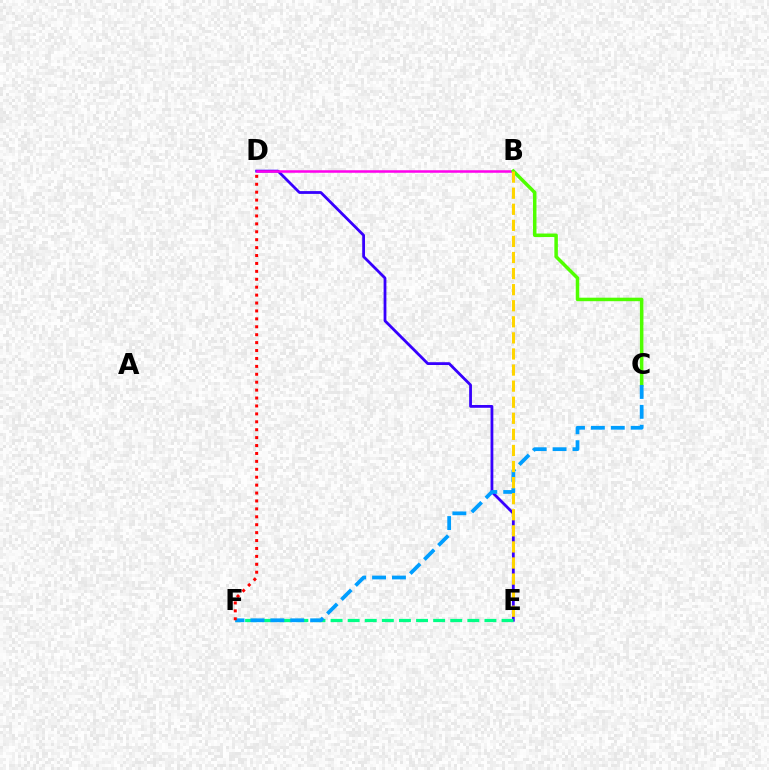{('D', 'E'): [{'color': '#3700ff', 'line_style': 'solid', 'thickness': 2.01}], ('E', 'F'): [{'color': '#00ff86', 'line_style': 'dashed', 'thickness': 2.32}], ('B', 'D'): [{'color': '#ff00ed', 'line_style': 'solid', 'thickness': 1.82}], ('B', 'C'): [{'color': '#4fff00', 'line_style': 'solid', 'thickness': 2.52}], ('C', 'F'): [{'color': '#009eff', 'line_style': 'dashed', 'thickness': 2.7}], ('D', 'F'): [{'color': '#ff0000', 'line_style': 'dotted', 'thickness': 2.15}], ('B', 'E'): [{'color': '#ffd500', 'line_style': 'dashed', 'thickness': 2.18}]}